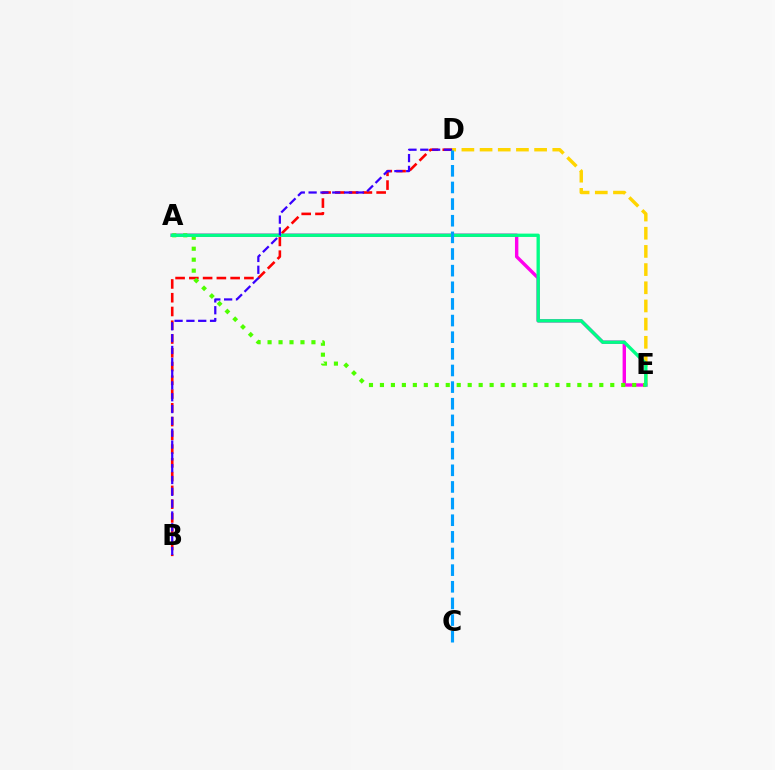{('A', 'E'): [{'color': '#ff00ed', 'line_style': 'solid', 'thickness': 2.45}, {'color': '#4fff00', 'line_style': 'dotted', 'thickness': 2.98}, {'color': '#00ff86', 'line_style': 'solid', 'thickness': 2.4}], ('D', 'E'): [{'color': '#ffd500', 'line_style': 'dashed', 'thickness': 2.47}], ('B', 'D'): [{'color': '#ff0000', 'line_style': 'dashed', 'thickness': 1.87}, {'color': '#3700ff', 'line_style': 'dashed', 'thickness': 1.61}], ('C', 'D'): [{'color': '#009eff', 'line_style': 'dashed', 'thickness': 2.26}]}